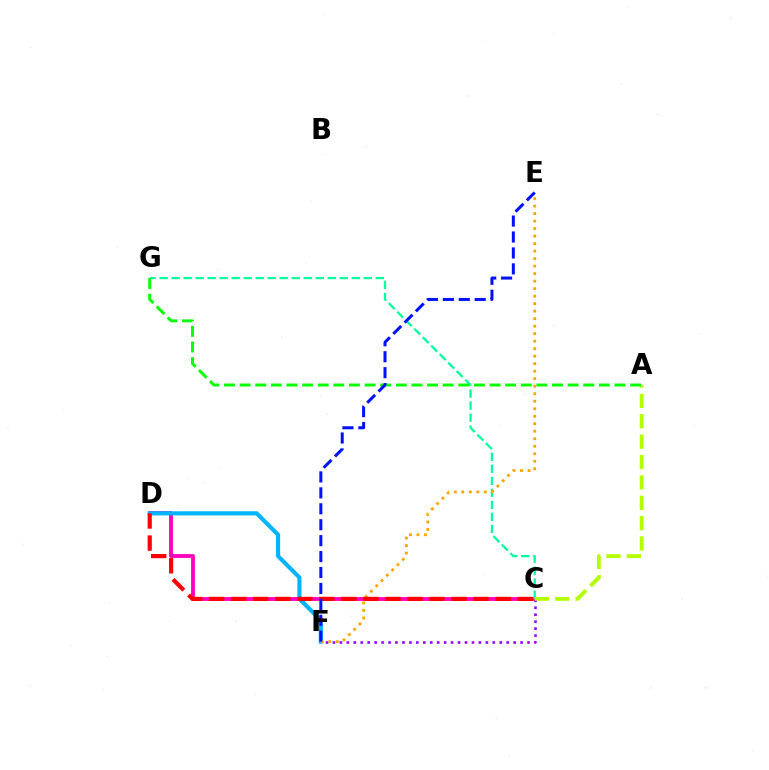{('C', 'D'): [{'color': '#ff00bd', 'line_style': 'solid', 'thickness': 2.76}, {'color': '#ff0000', 'line_style': 'dashed', 'thickness': 2.99}], ('C', 'G'): [{'color': '#00ff9d', 'line_style': 'dashed', 'thickness': 1.63}], ('C', 'F'): [{'color': '#9b00ff', 'line_style': 'dotted', 'thickness': 1.89}], ('A', 'C'): [{'color': '#b3ff00', 'line_style': 'dashed', 'thickness': 2.77}], ('D', 'F'): [{'color': '#00b5ff', 'line_style': 'solid', 'thickness': 2.98}], ('A', 'G'): [{'color': '#08ff00', 'line_style': 'dashed', 'thickness': 2.12}], ('E', 'F'): [{'color': '#ffa500', 'line_style': 'dotted', 'thickness': 2.04}, {'color': '#0010ff', 'line_style': 'dashed', 'thickness': 2.16}]}